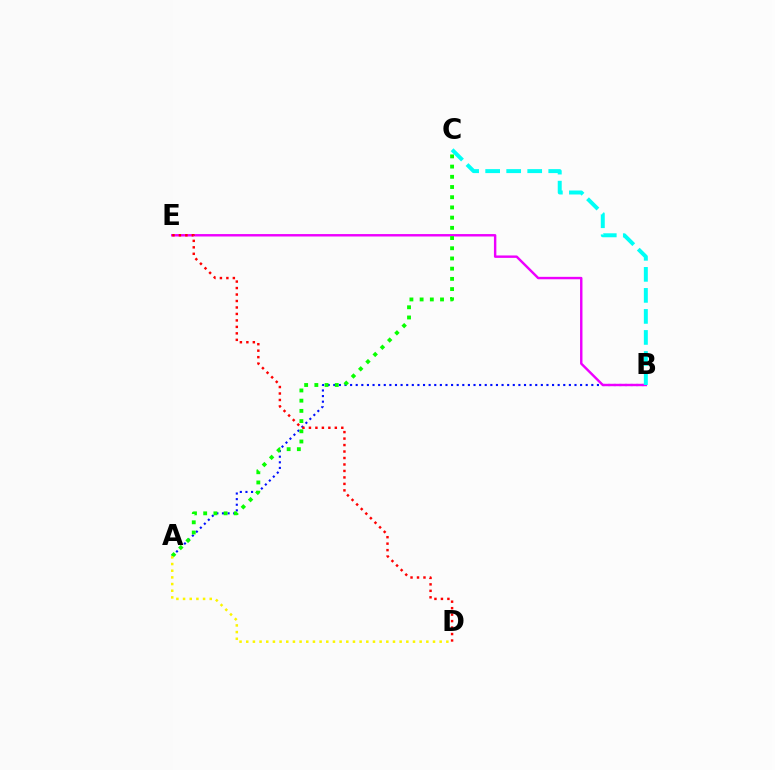{('A', 'B'): [{'color': '#0010ff', 'line_style': 'dotted', 'thickness': 1.52}], ('B', 'E'): [{'color': '#ee00ff', 'line_style': 'solid', 'thickness': 1.74}], ('D', 'E'): [{'color': '#ff0000', 'line_style': 'dotted', 'thickness': 1.76}], ('A', 'C'): [{'color': '#08ff00', 'line_style': 'dotted', 'thickness': 2.77}], ('B', 'C'): [{'color': '#00fff6', 'line_style': 'dashed', 'thickness': 2.86}], ('A', 'D'): [{'color': '#fcf500', 'line_style': 'dotted', 'thickness': 1.81}]}